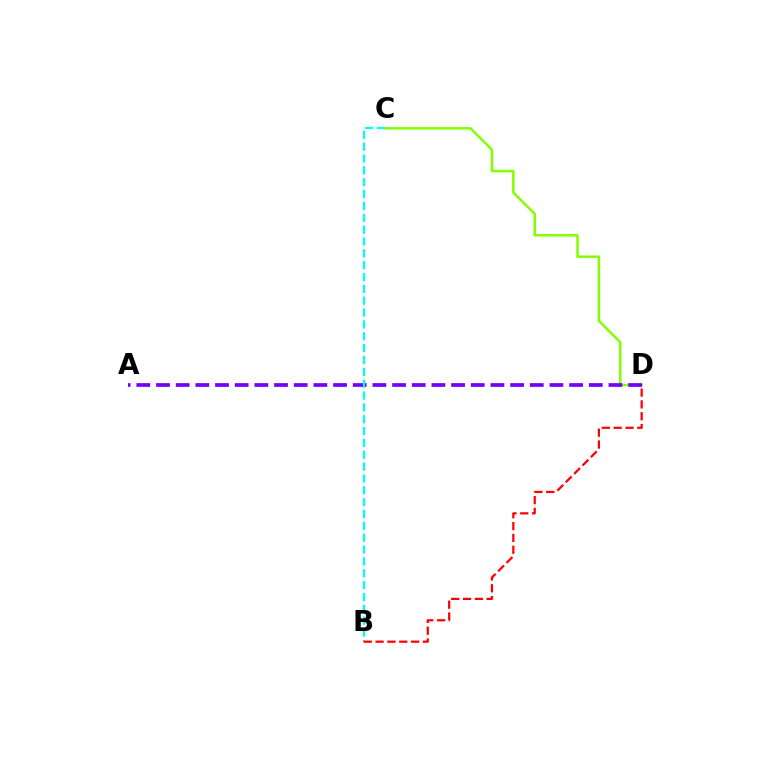{('C', 'D'): [{'color': '#84ff00', 'line_style': 'solid', 'thickness': 1.81}], ('A', 'D'): [{'color': '#7200ff', 'line_style': 'dashed', 'thickness': 2.67}], ('B', 'C'): [{'color': '#00fff6', 'line_style': 'dashed', 'thickness': 1.61}], ('B', 'D'): [{'color': '#ff0000', 'line_style': 'dashed', 'thickness': 1.61}]}